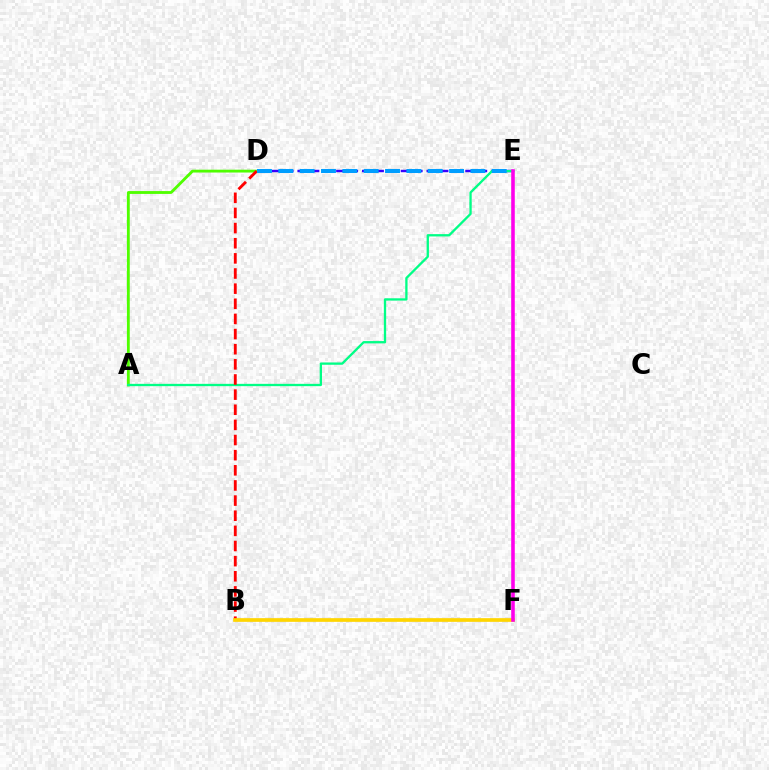{('D', 'E'): [{'color': '#3700ff', 'line_style': 'dashed', 'thickness': 1.75}, {'color': '#009eff', 'line_style': 'dashed', 'thickness': 2.9}], ('A', 'D'): [{'color': '#4fff00', 'line_style': 'solid', 'thickness': 2.04}], ('A', 'E'): [{'color': '#00ff86', 'line_style': 'solid', 'thickness': 1.66}], ('B', 'D'): [{'color': '#ff0000', 'line_style': 'dashed', 'thickness': 2.06}], ('B', 'F'): [{'color': '#ffd500', 'line_style': 'solid', 'thickness': 2.65}], ('E', 'F'): [{'color': '#ff00ed', 'line_style': 'solid', 'thickness': 2.57}]}